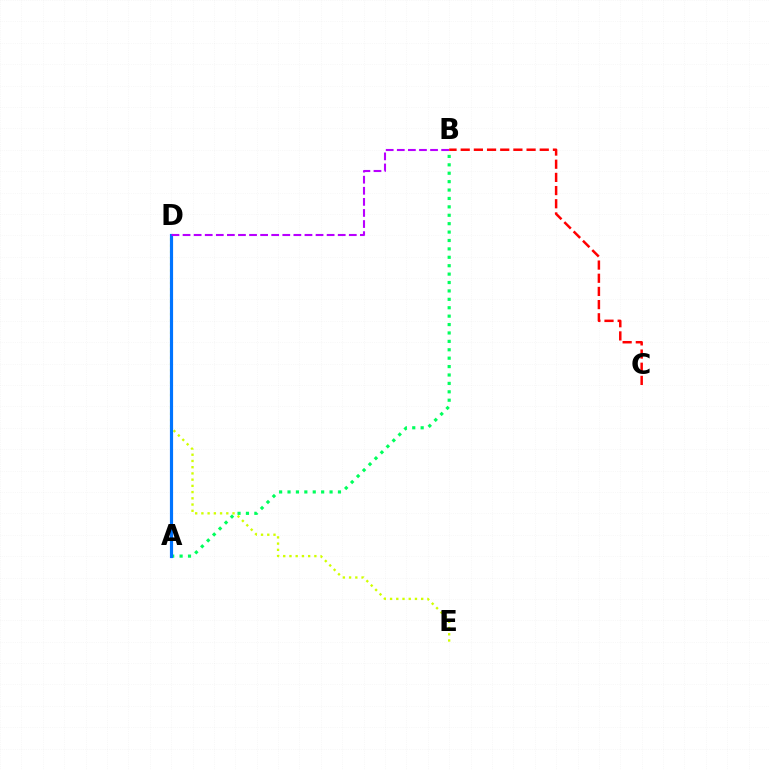{('D', 'E'): [{'color': '#d1ff00', 'line_style': 'dotted', 'thickness': 1.69}], ('A', 'B'): [{'color': '#00ff5c', 'line_style': 'dotted', 'thickness': 2.28}], ('A', 'D'): [{'color': '#0074ff', 'line_style': 'solid', 'thickness': 2.28}], ('B', 'C'): [{'color': '#ff0000', 'line_style': 'dashed', 'thickness': 1.79}], ('B', 'D'): [{'color': '#b900ff', 'line_style': 'dashed', 'thickness': 1.51}]}